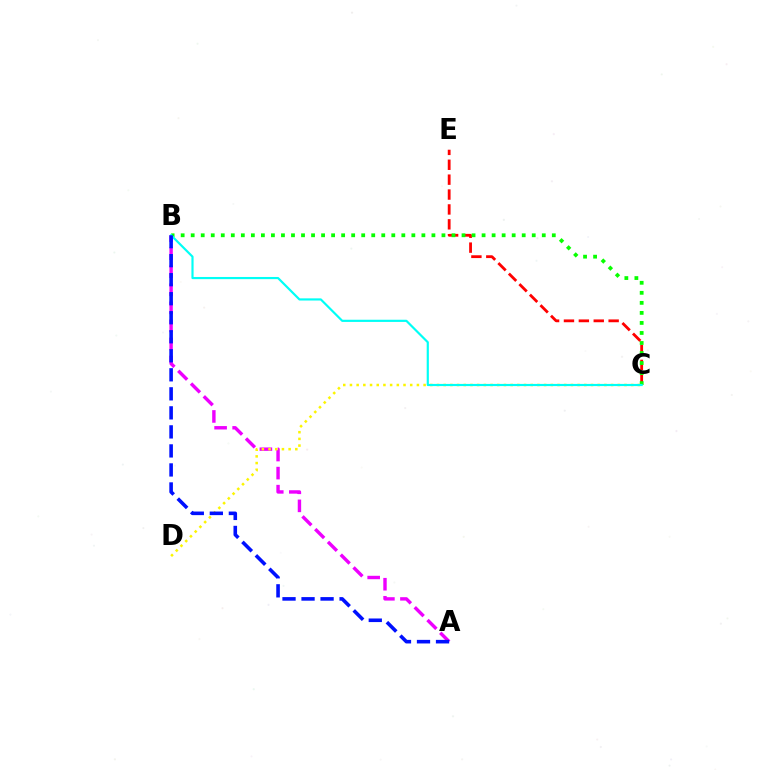{('A', 'B'): [{'color': '#ee00ff', 'line_style': 'dashed', 'thickness': 2.45}, {'color': '#0010ff', 'line_style': 'dashed', 'thickness': 2.58}], ('C', 'E'): [{'color': '#ff0000', 'line_style': 'dashed', 'thickness': 2.02}], ('B', 'C'): [{'color': '#08ff00', 'line_style': 'dotted', 'thickness': 2.73}, {'color': '#00fff6', 'line_style': 'solid', 'thickness': 1.57}], ('C', 'D'): [{'color': '#fcf500', 'line_style': 'dotted', 'thickness': 1.82}]}